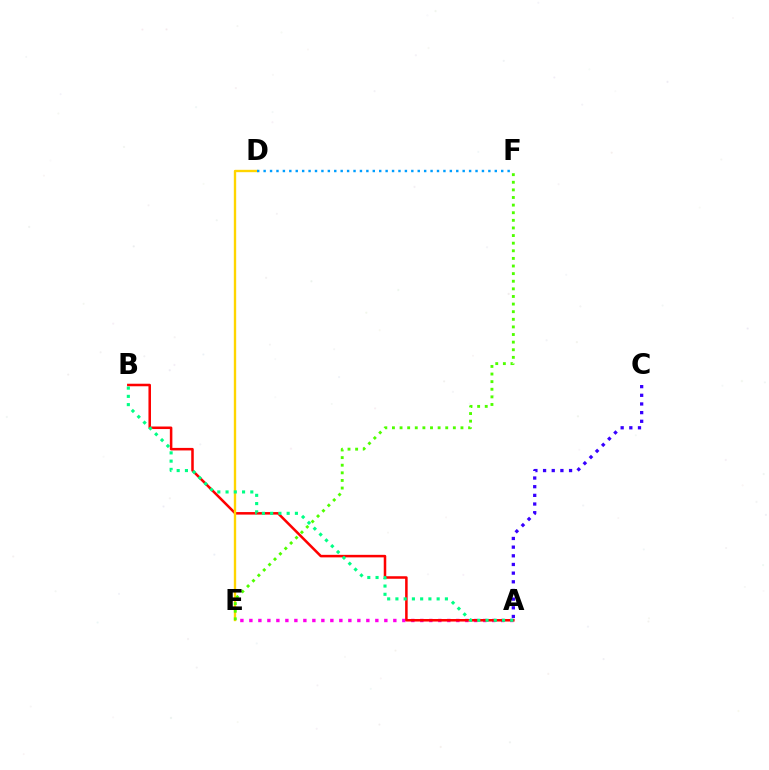{('A', 'E'): [{'color': '#ff00ed', 'line_style': 'dotted', 'thickness': 2.44}], ('A', 'B'): [{'color': '#ff0000', 'line_style': 'solid', 'thickness': 1.82}, {'color': '#00ff86', 'line_style': 'dotted', 'thickness': 2.24}], ('A', 'C'): [{'color': '#3700ff', 'line_style': 'dotted', 'thickness': 2.35}], ('D', 'E'): [{'color': '#ffd500', 'line_style': 'solid', 'thickness': 1.71}], ('D', 'F'): [{'color': '#009eff', 'line_style': 'dotted', 'thickness': 1.74}], ('E', 'F'): [{'color': '#4fff00', 'line_style': 'dotted', 'thickness': 2.07}]}